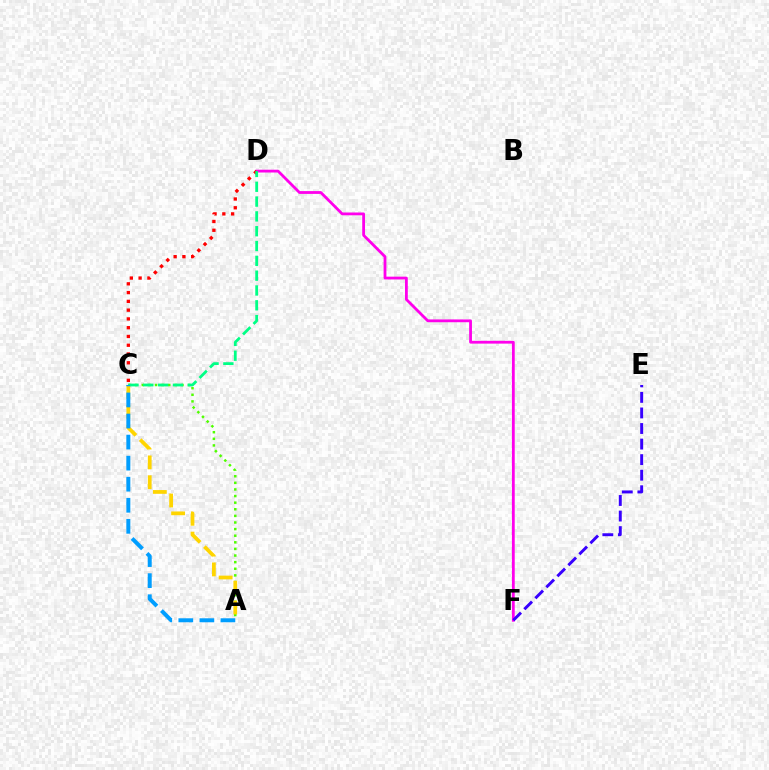{('A', 'C'): [{'color': '#4fff00', 'line_style': 'dotted', 'thickness': 1.8}, {'color': '#ffd500', 'line_style': 'dashed', 'thickness': 2.69}, {'color': '#009eff', 'line_style': 'dashed', 'thickness': 2.86}], ('D', 'F'): [{'color': '#ff00ed', 'line_style': 'solid', 'thickness': 2.01}], ('C', 'D'): [{'color': '#ff0000', 'line_style': 'dotted', 'thickness': 2.38}, {'color': '#00ff86', 'line_style': 'dashed', 'thickness': 2.01}], ('E', 'F'): [{'color': '#3700ff', 'line_style': 'dashed', 'thickness': 2.11}]}